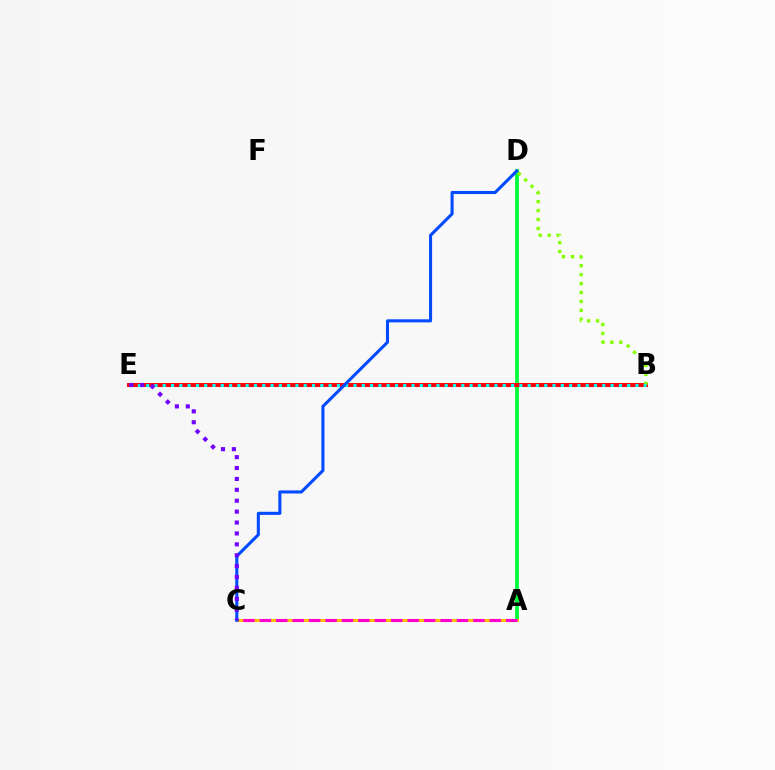{('A', 'D'): [{'color': '#00ff39', 'line_style': 'solid', 'thickness': 2.74}], ('A', 'C'): [{'color': '#ffbd00', 'line_style': 'solid', 'thickness': 2.12}, {'color': '#ff00cf', 'line_style': 'dashed', 'thickness': 2.23}], ('B', 'E'): [{'color': '#ff0000', 'line_style': 'solid', 'thickness': 2.86}, {'color': '#00fff6', 'line_style': 'dotted', 'thickness': 2.25}], ('B', 'D'): [{'color': '#84ff00', 'line_style': 'dotted', 'thickness': 2.43}], ('C', 'D'): [{'color': '#004bff', 'line_style': 'solid', 'thickness': 2.21}], ('C', 'E'): [{'color': '#7200ff', 'line_style': 'dotted', 'thickness': 2.96}]}